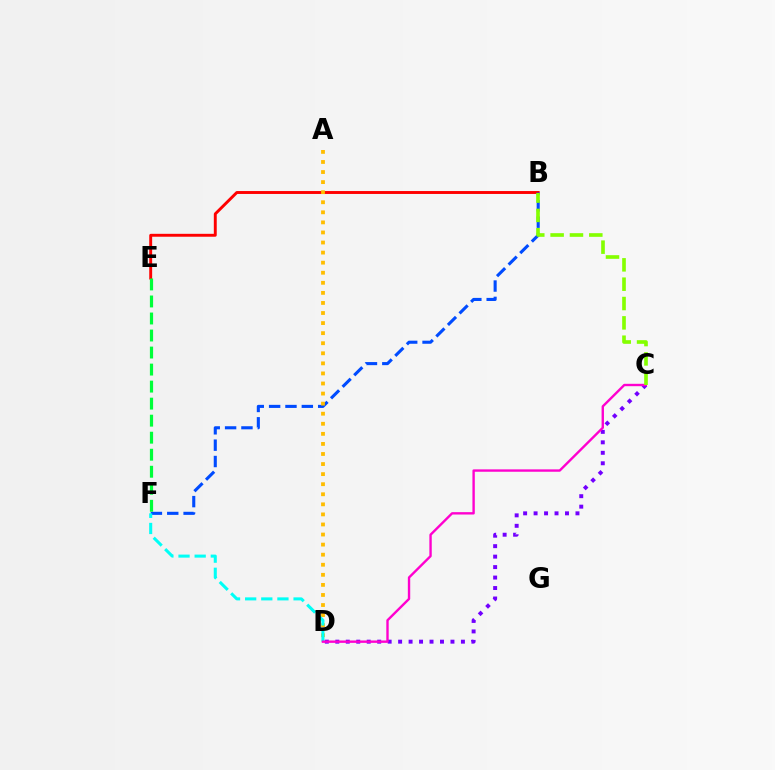{('C', 'D'): [{'color': '#7200ff', 'line_style': 'dotted', 'thickness': 2.84}, {'color': '#ff00cf', 'line_style': 'solid', 'thickness': 1.71}], ('B', 'E'): [{'color': '#ff0000', 'line_style': 'solid', 'thickness': 2.1}], ('B', 'F'): [{'color': '#004bff', 'line_style': 'dashed', 'thickness': 2.22}], ('A', 'D'): [{'color': '#ffbd00', 'line_style': 'dotted', 'thickness': 2.74}], ('D', 'F'): [{'color': '#00fff6', 'line_style': 'dashed', 'thickness': 2.19}], ('B', 'C'): [{'color': '#84ff00', 'line_style': 'dashed', 'thickness': 2.63}], ('E', 'F'): [{'color': '#00ff39', 'line_style': 'dashed', 'thickness': 2.31}]}